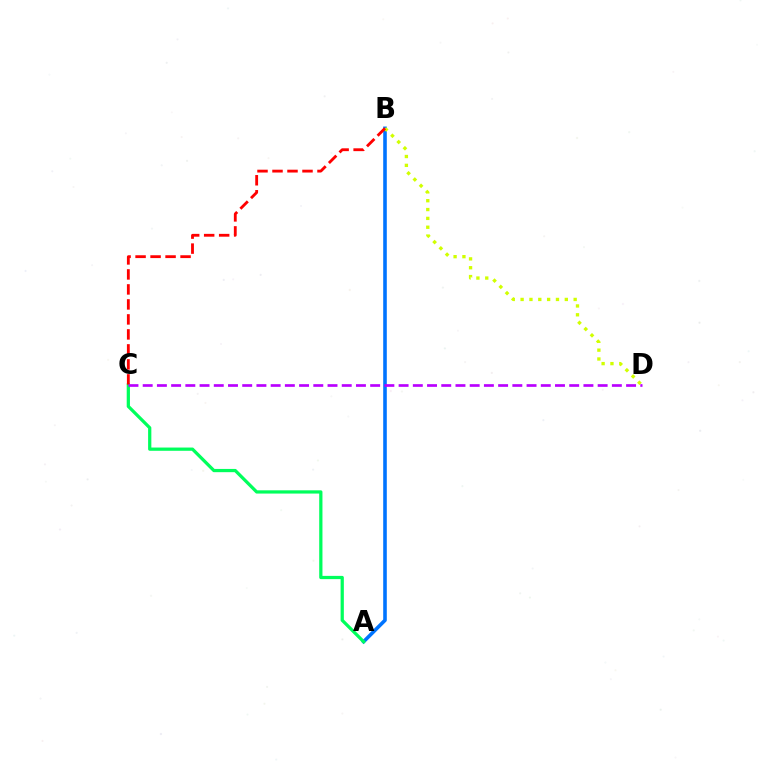{('A', 'B'): [{'color': '#0074ff', 'line_style': 'solid', 'thickness': 2.59}], ('B', 'D'): [{'color': '#d1ff00', 'line_style': 'dotted', 'thickness': 2.4}], ('A', 'C'): [{'color': '#00ff5c', 'line_style': 'solid', 'thickness': 2.34}], ('B', 'C'): [{'color': '#ff0000', 'line_style': 'dashed', 'thickness': 2.04}], ('C', 'D'): [{'color': '#b900ff', 'line_style': 'dashed', 'thickness': 1.93}]}